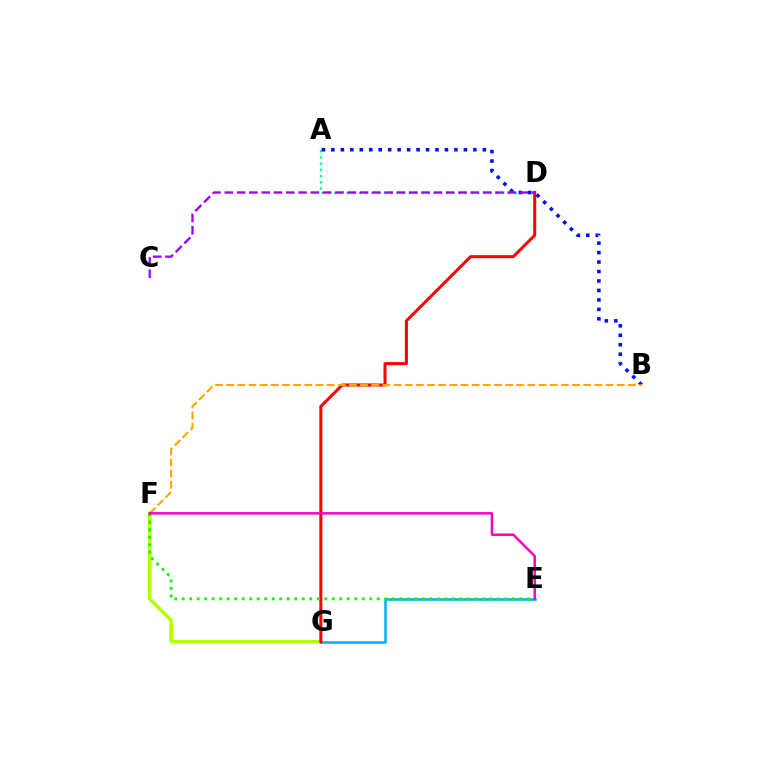{('F', 'G'): [{'color': '#b3ff00', 'line_style': 'solid', 'thickness': 2.52}], ('A', 'D'): [{'color': '#00ff9d', 'line_style': 'dotted', 'thickness': 1.69}], ('E', 'G'): [{'color': '#00b5ff', 'line_style': 'solid', 'thickness': 1.89}], ('D', 'G'): [{'color': '#ff0000', 'line_style': 'solid', 'thickness': 2.17}], ('A', 'B'): [{'color': '#0010ff', 'line_style': 'dotted', 'thickness': 2.57}], ('E', 'F'): [{'color': '#08ff00', 'line_style': 'dotted', 'thickness': 2.04}, {'color': '#ff00bd', 'line_style': 'solid', 'thickness': 1.79}], ('B', 'F'): [{'color': '#ffa500', 'line_style': 'dashed', 'thickness': 1.52}], ('C', 'D'): [{'color': '#9b00ff', 'line_style': 'dashed', 'thickness': 1.67}]}